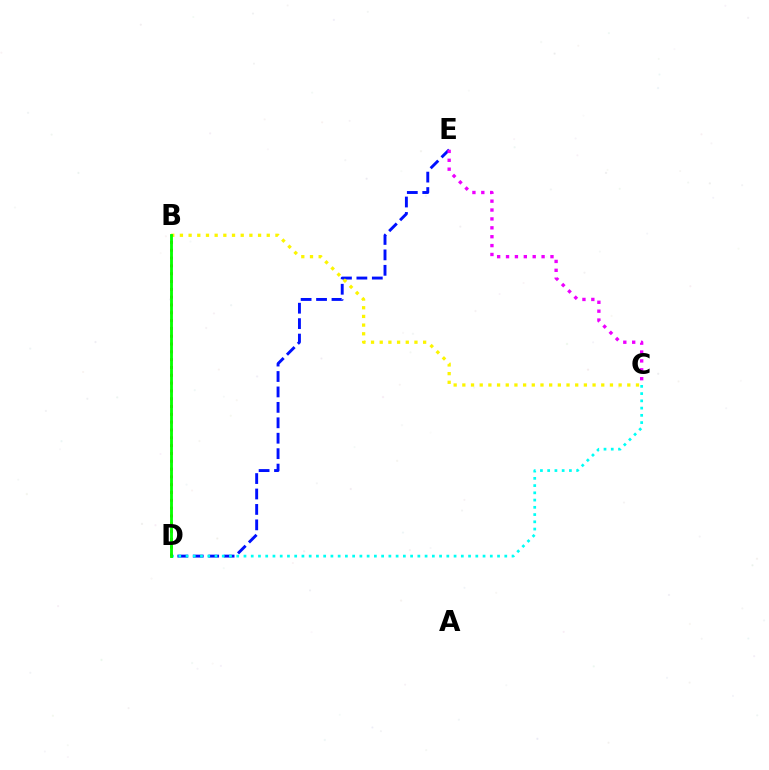{('D', 'E'): [{'color': '#0010ff', 'line_style': 'dashed', 'thickness': 2.1}], ('B', 'C'): [{'color': '#fcf500', 'line_style': 'dotted', 'thickness': 2.36}], ('C', 'D'): [{'color': '#00fff6', 'line_style': 'dotted', 'thickness': 1.97}], ('C', 'E'): [{'color': '#ee00ff', 'line_style': 'dotted', 'thickness': 2.42}], ('B', 'D'): [{'color': '#ff0000', 'line_style': 'dotted', 'thickness': 2.12}, {'color': '#08ff00', 'line_style': 'solid', 'thickness': 2.05}]}